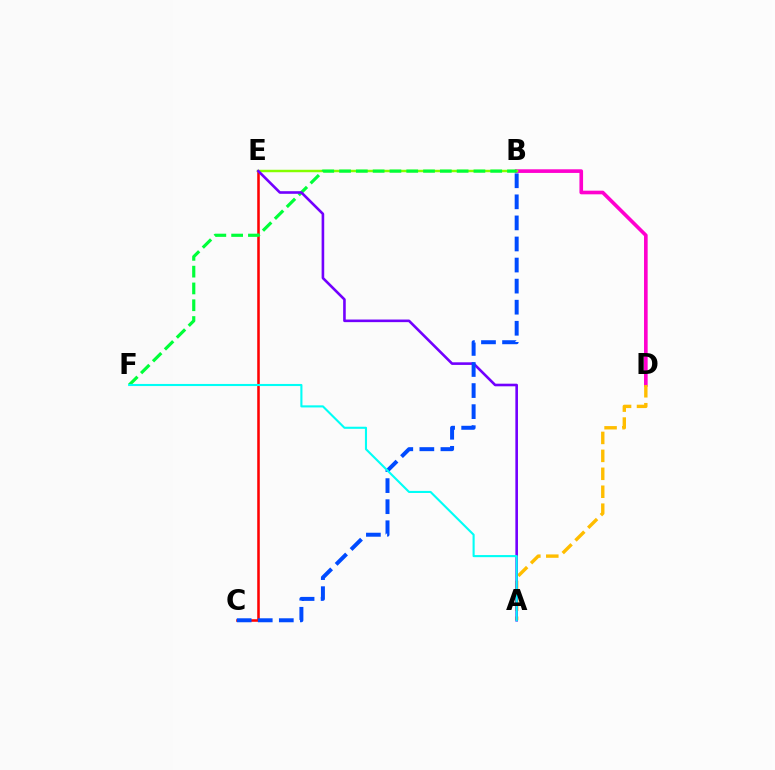{('B', 'D'): [{'color': '#ff00cf', 'line_style': 'solid', 'thickness': 2.62}], ('A', 'D'): [{'color': '#ffbd00', 'line_style': 'dashed', 'thickness': 2.44}], ('C', 'E'): [{'color': '#ff0000', 'line_style': 'solid', 'thickness': 1.83}], ('B', 'E'): [{'color': '#84ff00', 'line_style': 'solid', 'thickness': 1.76}], ('B', 'F'): [{'color': '#00ff39', 'line_style': 'dashed', 'thickness': 2.28}], ('A', 'E'): [{'color': '#7200ff', 'line_style': 'solid', 'thickness': 1.88}], ('B', 'C'): [{'color': '#004bff', 'line_style': 'dashed', 'thickness': 2.86}], ('A', 'F'): [{'color': '#00fff6', 'line_style': 'solid', 'thickness': 1.51}]}